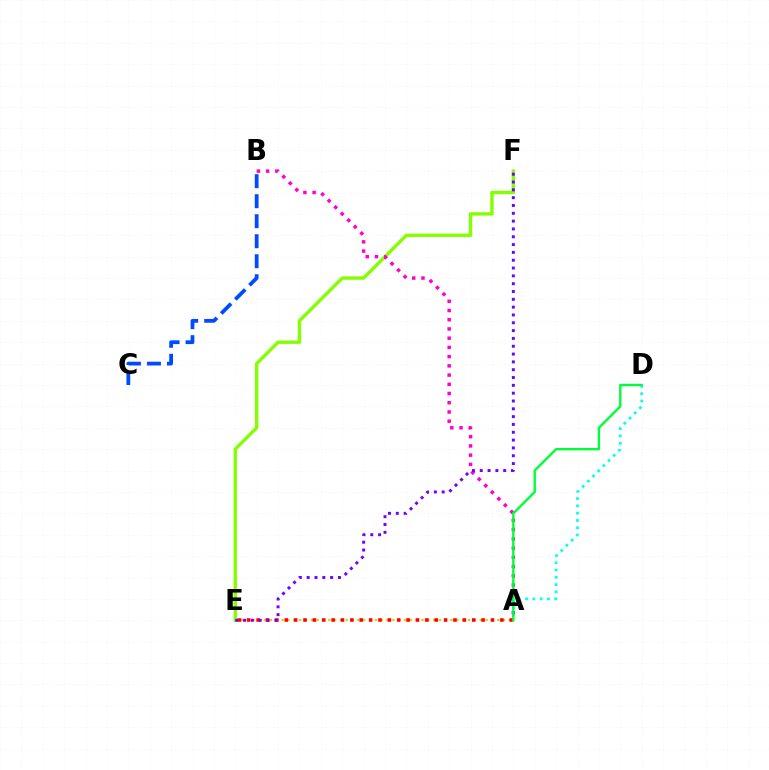{('A', 'E'): [{'color': '#ffbd00', 'line_style': 'dotted', 'thickness': 1.58}, {'color': '#ff0000', 'line_style': 'dotted', 'thickness': 2.55}], ('A', 'D'): [{'color': '#00fff6', 'line_style': 'dotted', 'thickness': 1.98}, {'color': '#00ff39', 'line_style': 'solid', 'thickness': 1.72}], ('E', 'F'): [{'color': '#84ff00', 'line_style': 'solid', 'thickness': 2.44}, {'color': '#7200ff', 'line_style': 'dotted', 'thickness': 2.12}], ('A', 'B'): [{'color': '#ff00cf', 'line_style': 'dotted', 'thickness': 2.51}], ('B', 'C'): [{'color': '#004bff', 'line_style': 'dashed', 'thickness': 2.72}]}